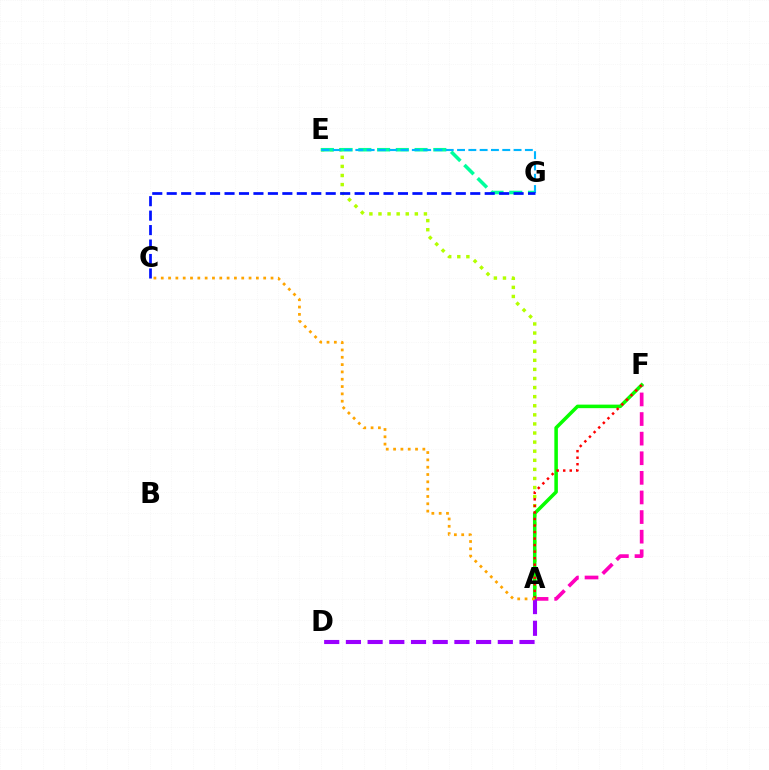{('A', 'F'): [{'color': '#ff00bd', 'line_style': 'dashed', 'thickness': 2.66}, {'color': '#08ff00', 'line_style': 'solid', 'thickness': 2.55}, {'color': '#ff0000', 'line_style': 'dotted', 'thickness': 1.78}], ('A', 'E'): [{'color': '#b3ff00', 'line_style': 'dotted', 'thickness': 2.47}], ('E', 'G'): [{'color': '#00ff9d', 'line_style': 'dashed', 'thickness': 2.55}, {'color': '#00b5ff', 'line_style': 'dashed', 'thickness': 1.54}], ('C', 'G'): [{'color': '#0010ff', 'line_style': 'dashed', 'thickness': 1.96}], ('A', 'D'): [{'color': '#9b00ff', 'line_style': 'dashed', 'thickness': 2.95}], ('A', 'C'): [{'color': '#ffa500', 'line_style': 'dotted', 'thickness': 1.99}]}